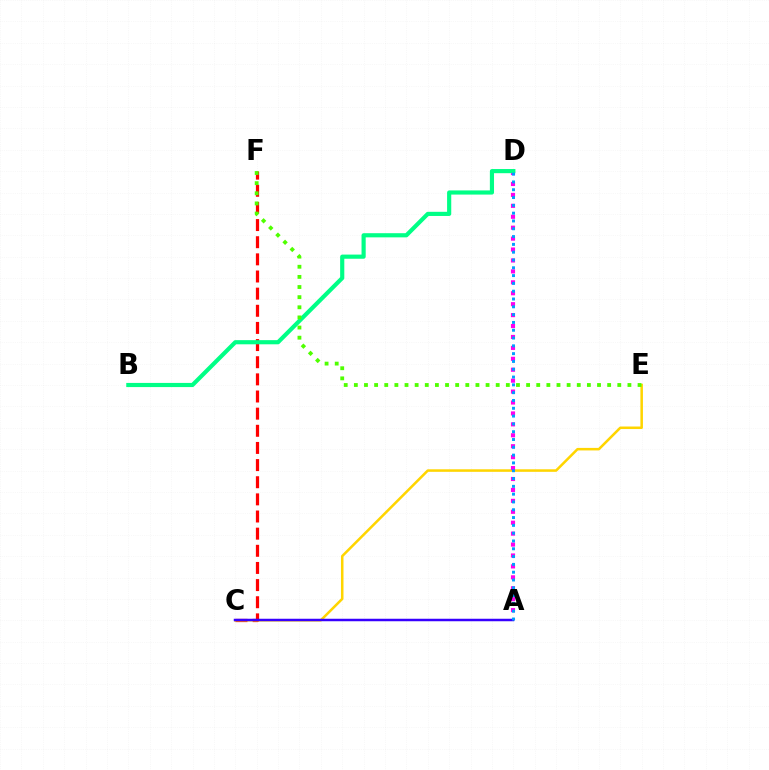{('C', 'F'): [{'color': '#ff0000', 'line_style': 'dashed', 'thickness': 2.33}], ('C', 'E'): [{'color': '#ffd500', 'line_style': 'solid', 'thickness': 1.82}], ('A', 'D'): [{'color': '#ff00ed', 'line_style': 'dotted', 'thickness': 2.97}, {'color': '#009eff', 'line_style': 'dotted', 'thickness': 2.12}], ('B', 'D'): [{'color': '#00ff86', 'line_style': 'solid', 'thickness': 2.99}], ('A', 'C'): [{'color': '#3700ff', 'line_style': 'solid', 'thickness': 1.8}], ('E', 'F'): [{'color': '#4fff00', 'line_style': 'dotted', 'thickness': 2.75}]}